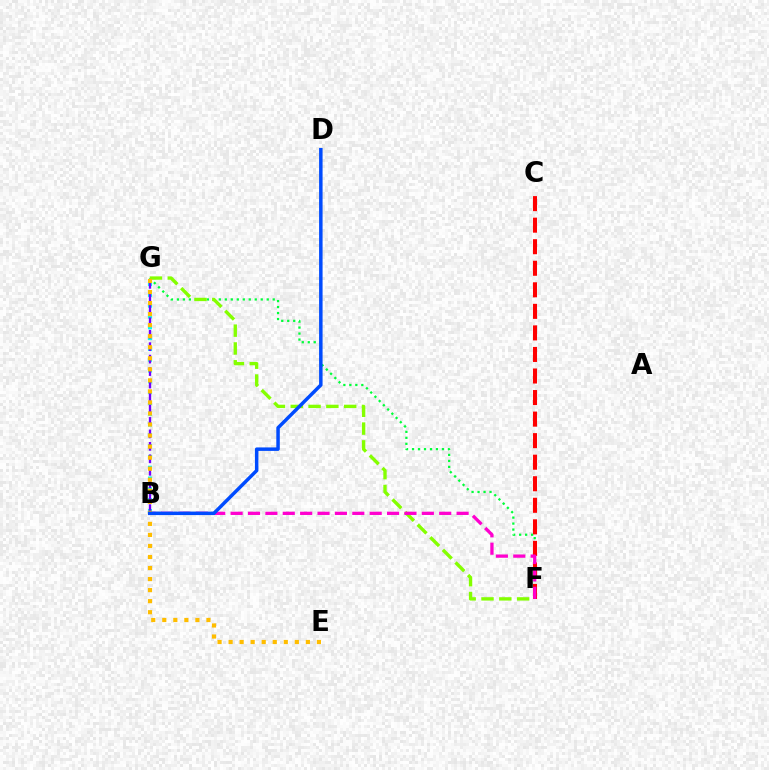{('B', 'G'): [{'color': '#00fff6', 'line_style': 'dotted', 'thickness': 2.94}, {'color': '#7200ff', 'line_style': 'dashed', 'thickness': 1.69}], ('F', 'G'): [{'color': '#00ff39', 'line_style': 'dotted', 'thickness': 1.63}, {'color': '#84ff00', 'line_style': 'dashed', 'thickness': 2.42}], ('C', 'F'): [{'color': '#ff0000', 'line_style': 'dashed', 'thickness': 2.93}], ('B', 'F'): [{'color': '#ff00cf', 'line_style': 'dashed', 'thickness': 2.36}], ('E', 'G'): [{'color': '#ffbd00', 'line_style': 'dotted', 'thickness': 3.0}], ('B', 'D'): [{'color': '#004bff', 'line_style': 'solid', 'thickness': 2.51}]}